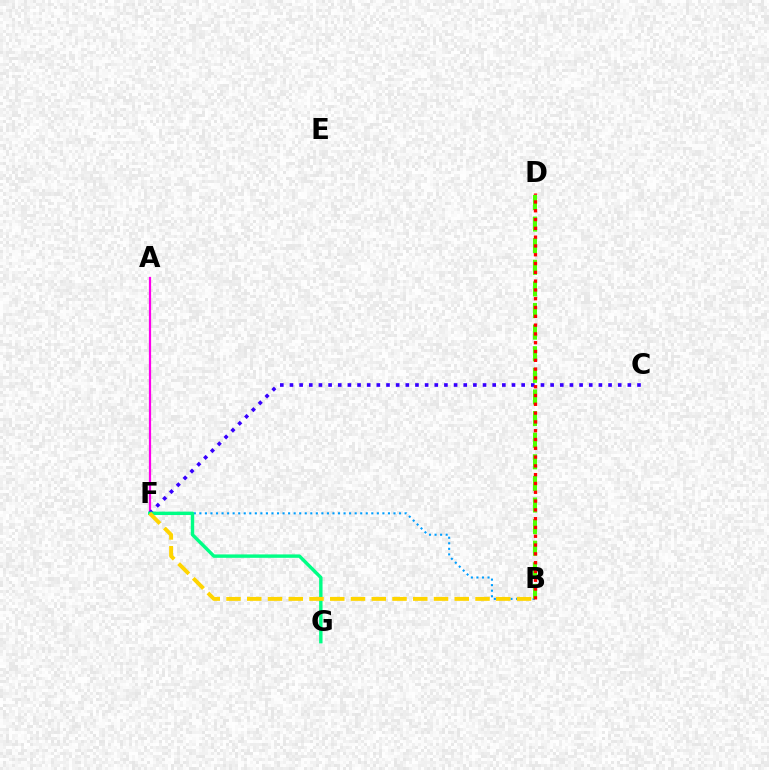{('A', 'F'): [{'color': '#ff00ed', 'line_style': 'solid', 'thickness': 1.61}], ('B', 'F'): [{'color': '#009eff', 'line_style': 'dotted', 'thickness': 1.51}, {'color': '#ffd500', 'line_style': 'dashed', 'thickness': 2.82}], ('C', 'F'): [{'color': '#3700ff', 'line_style': 'dotted', 'thickness': 2.62}], ('F', 'G'): [{'color': '#00ff86', 'line_style': 'solid', 'thickness': 2.45}], ('B', 'D'): [{'color': '#4fff00', 'line_style': 'dashed', 'thickness': 2.94}, {'color': '#ff0000', 'line_style': 'dotted', 'thickness': 2.39}]}